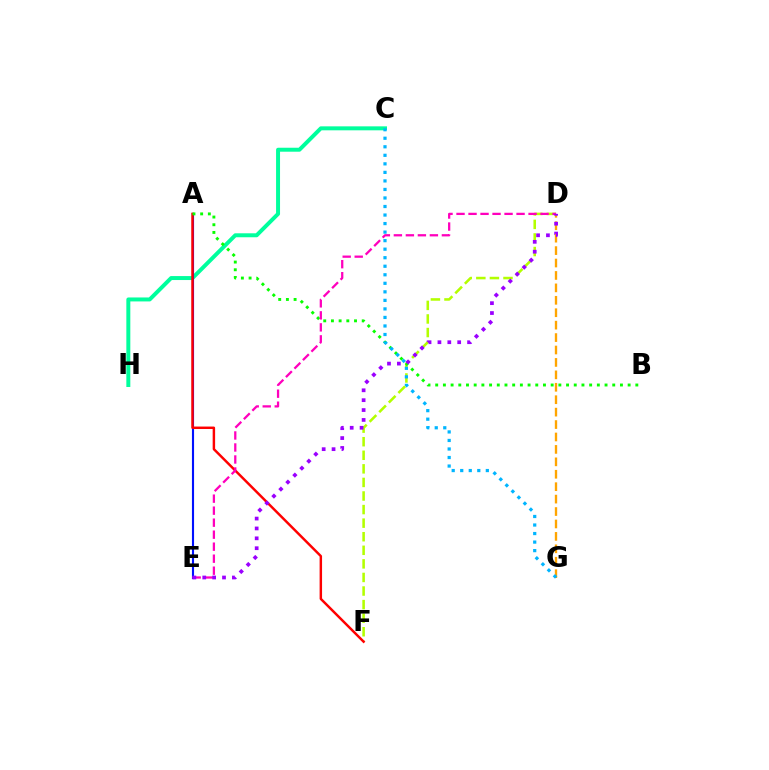{('D', 'F'): [{'color': '#b3ff00', 'line_style': 'dashed', 'thickness': 1.84}], ('D', 'G'): [{'color': '#ffa500', 'line_style': 'dashed', 'thickness': 1.69}], ('C', 'H'): [{'color': '#00ff9d', 'line_style': 'solid', 'thickness': 2.86}], ('A', 'E'): [{'color': '#0010ff', 'line_style': 'solid', 'thickness': 1.53}], ('A', 'F'): [{'color': '#ff0000', 'line_style': 'solid', 'thickness': 1.77}], ('A', 'B'): [{'color': '#08ff00', 'line_style': 'dotted', 'thickness': 2.09}], ('D', 'E'): [{'color': '#ff00bd', 'line_style': 'dashed', 'thickness': 1.63}, {'color': '#9b00ff', 'line_style': 'dotted', 'thickness': 2.68}], ('C', 'G'): [{'color': '#00b5ff', 'line_style': 'dotted', 'thickness': 2.32}]}